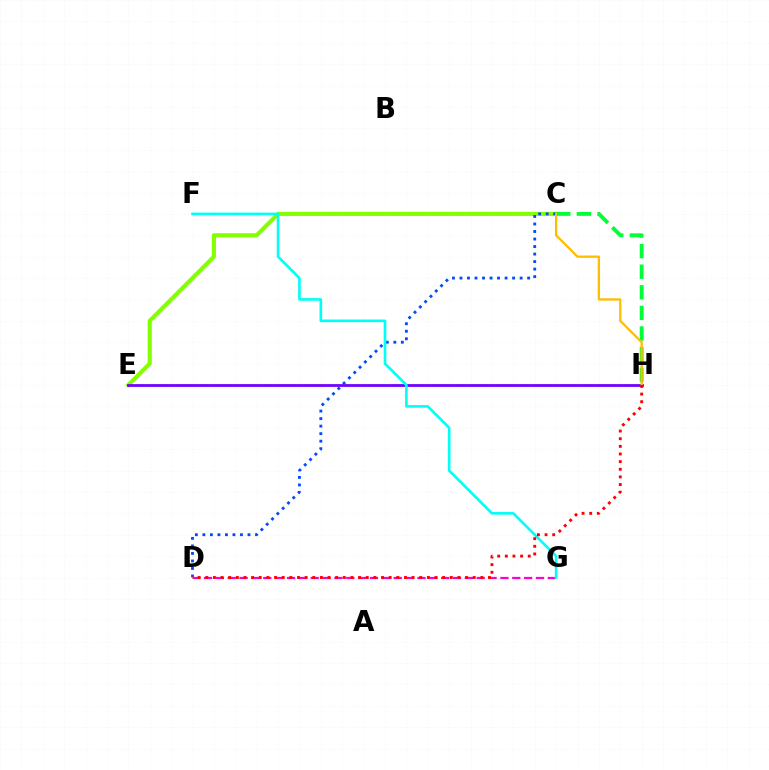{('C', 'E'): [{'color': '#84ff00', 'line_style': 'solid', 'thickness': 2.96}], ('C', 'D'): [{'color': '#004bff', 'line_style': 'dotted', 'thickness': 2.04}], ('D', 'G'): [{'color': '#ff00cf', 'line_style': 'dashed', 'thickness': 1.61}], ('E', 'H'): [{'color': '#7200ff', 'line_style': 'solid', 'thickness': 2.0}], ('F', 'G'): [{'color': '#00fff6', 'line_style': 'solid', 'thickness': 1.89}], ('C', 'H'): [{'color': '#00ff39', 'line_style': 'dashed', 'thickness': 2.8}, {'color': '#ffbd00', 'line_style': 'solid', 'thickness': 1.65}], ('D', 'H'): [{'color': '#ff0000', 'line_style': 'dotted', 'thickness': 2.08}]}